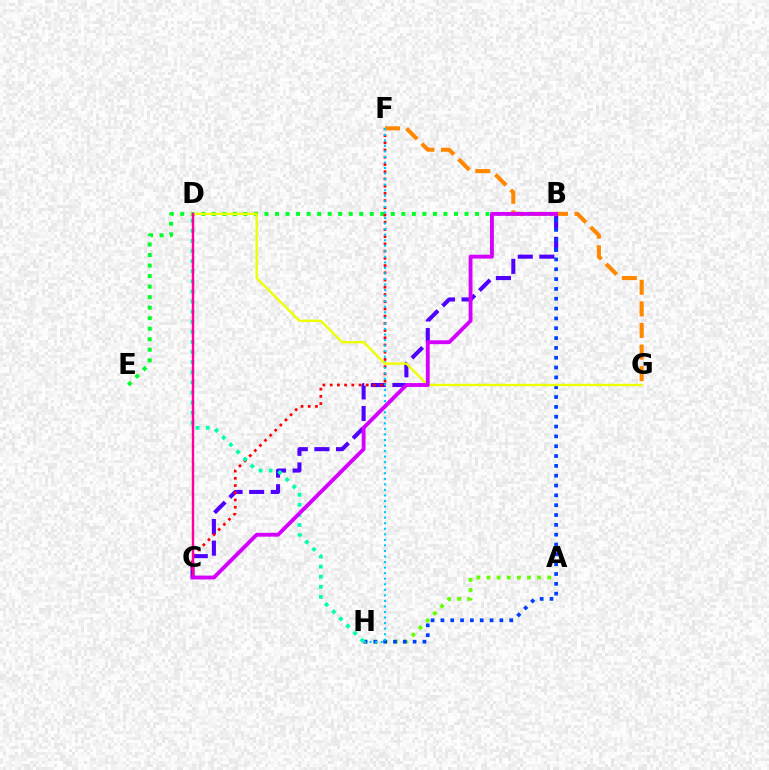{('B', 'C'): [{'color': '#4f00ff', 'line_style': 'dashed', 'thickness': 2.94}, {'color': '#d600ff', 'line_style': 'solid', 'thickness': 2.77}], ('B', 'E'): [{'color': '#00ff27', 'line_style': 'dotted', 'thickness': 2.86}], ('A', 'H'): [{'color': '#66ff00', 'line_style': 'dotted', 'thickness': 2.75}], ('C', 'F'): [{'color': '#ff0000', 'line_style': 'dotted', 'thickness': 1.96}], ('F', 'G'): [{'color': '#ff8800', 'line_style': 'dashed', 'thickness': 2.93}], ('B', 'H'): [{'color': '#003fff', 'line_style': 'dotted', 'thickness': 2.67}], ('F', 'H'): [{'color': '#00c7ff', 'line_style': 'dotted', 'thickness': 1.51}], ('D', 'H'): [{'color': '#00ffaf', 'line_style': 'dotted', 'thickness': 2.74}], ('D', 'G'): [{'color': '#eeff00', 'line_style': 'solid', 'thickness': 1.7}], ('C', 'D'): [{'color': '#ff00a0', 'line_style': 'solid', 'thickness': 1.74}]}